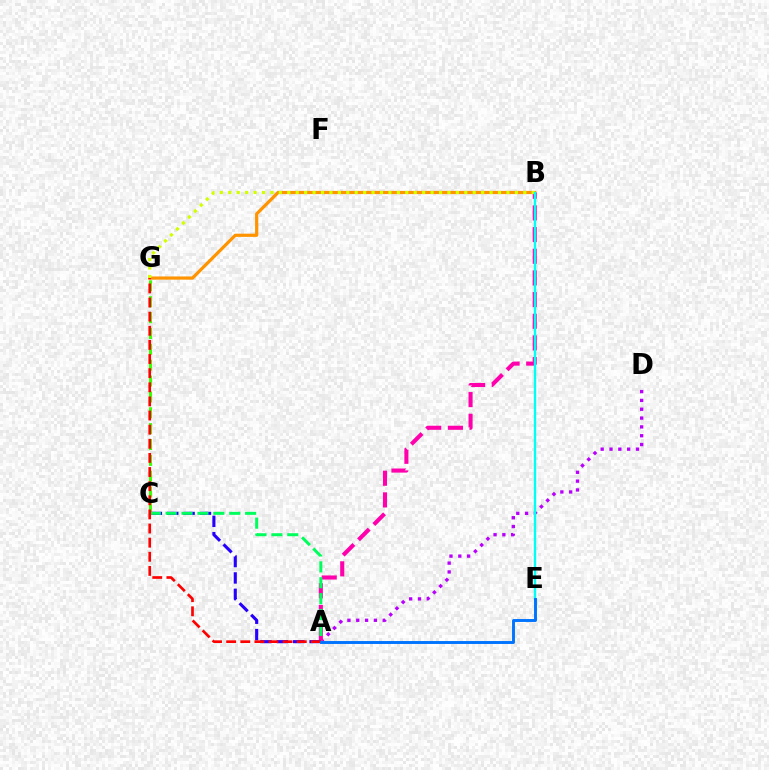{('A', 'D'): [{'color': '#b900ff', 'line_style': 'dotted', 'thickness': 2.4}], ('C', 'G'): [{'color': '#3dff00', 'line_style': 'dashed', 'thickness': 2.15}], ('B', 'G'): [{'color': '#ff9400', 'line_style': 'solid', 'thickness': 2.3}, {'color': '#d1ff00', 'line_style': 'dotted', 'thickness': 2.29}], ('A', 'B'): [{'color': '#ff00ac', 'line_style': 'dashed', 'thickness': 2.94}], ('A', 'C'): [{'color': '#2500ff', 'line_style': 'dashed', 'thickness': 2.22}, {'color': '#00ff5c', 'line_style': 'dashed', 'thickness': 2.16}], ('B', 'E'): [{'color': '#00fff6', 'line_style': 'solid', 'thickness': 1.69}], ('A', 'G'): [{'color': '#ff0000', 'line_style': 'dashed', 'thickness': 1.92}], ('A', 'E'): [{'color': '#0074ff', 'line_style': 'solid', 'thickness': 2.1}]}